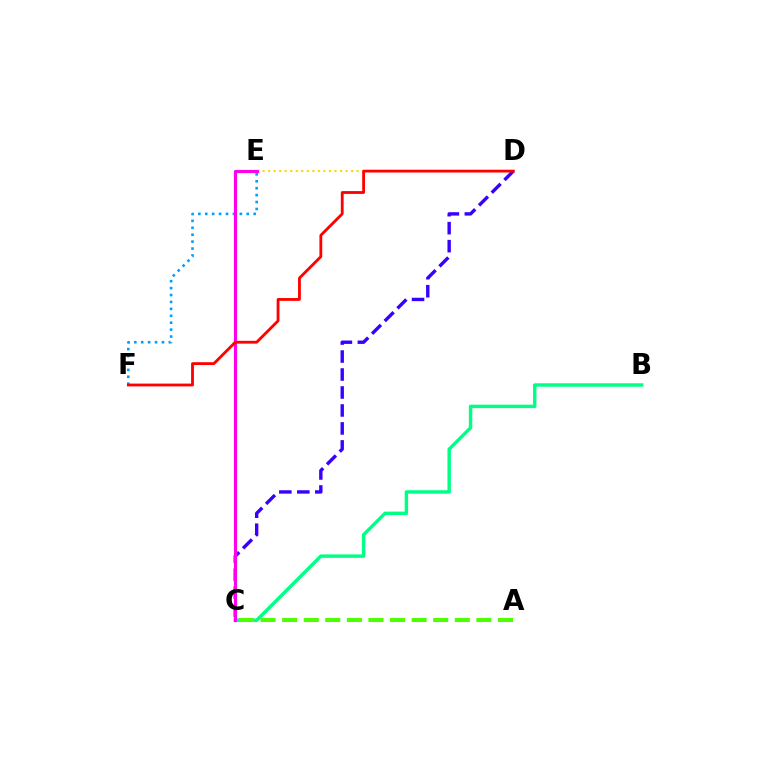{('B', 'C'): [{'color': '#00ff86', 'line_style': 'solid', 'thickness': 2.48}], ('D', 'E'): [{'color': '#ffd500', 'line_style': 'dotted', 'thickness': 1.5}], ('C', 'D'): [{'color': '#3700ff', 'line_style': 'dashed', 'thickness': 2.44}], ('E', 'F'): [{'color': '#009eff', 'line_style': 'dotted', 'thickness': 1.88}], ('A', 'C'): [{'color': '#4fff00', 'line_style': 'dashed', 'thickness': 2.93}], ('C', 'E'): [{'color': '#ff00ed', 'line_style': 'solid', 'thickness': 2.26}], ('D', 'F'): [{'color': '#ff0000', 'line_style': 'solid', 'thickness': 2.03}]}